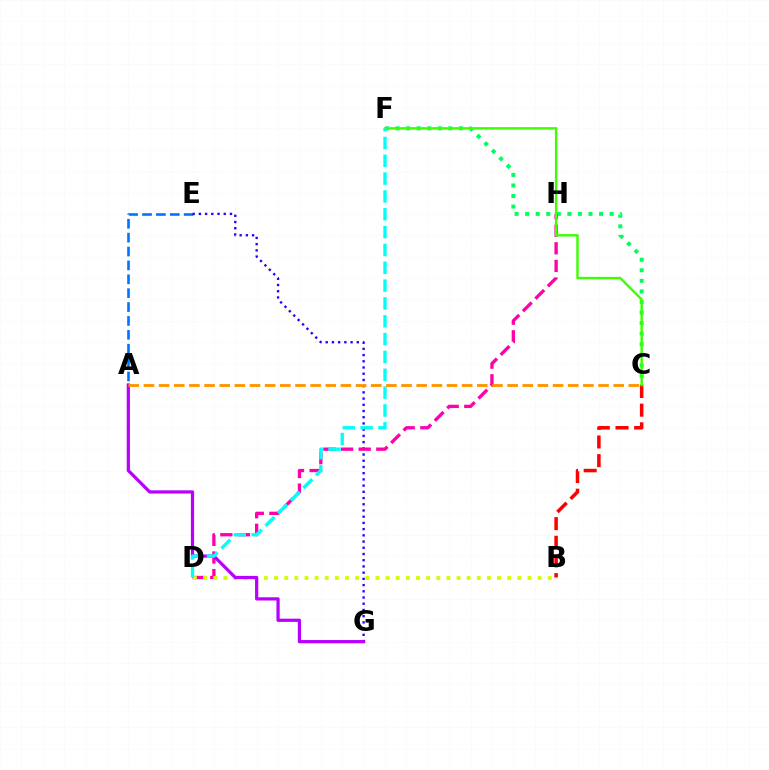{('A', 'E'): [{'color': '#0074ff', 'line_style': 'dashed', 'thickness': 1.89}], ('E', 'G'): [{'color': '#2500ff', 'line_style': 'dotted', 'thickness': 1.69}], ('C', 'F'): [{'color': '#00ff5c', 'line_style': 'dotted', 'thickness': 2.87}, {'color': '#3dff00', 'line_style': 'solid', 'thickness': 1.74}], ('D', 'H'): [{'color': '#ff00ac', 'line_style': 'dashed', 'thickness': 2.39}], ('B', 'C'): [{'color': '#ff0000', 'line_style': 'dashed', 'thickness': 2.53}], ('B', 'D'): [{'color': '#d1ff00', 'line_style': 'dotted', 'thickness': 2.75}], ('A', 'G'): [{'color': '#b900ff', 'line_style': 'solid', 'thickness': 2.33}], ('D', 'F'): [{'color': '#00fff6', 'line_style': 'dashed', 'thickness': 2.42}], ('A', 'C'): [{'color': '#ff9400', 'line_style': 'dashed', 'thickness': 2.06}]}